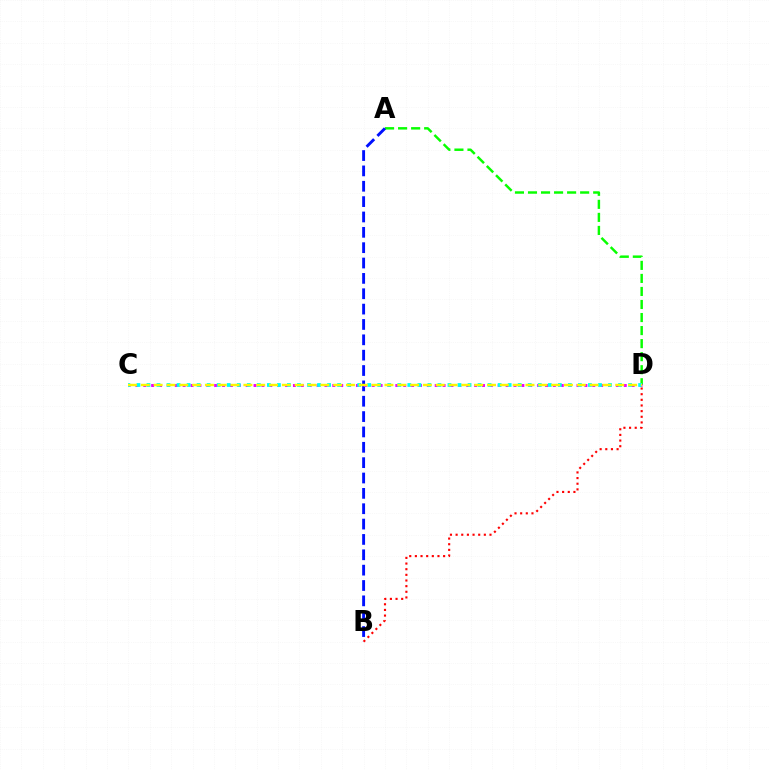{('A', 'D'): [{'color': '#08ff00', 'line_style': 'dashed', 'thickness': 1.77}], ('A', 'B'): [{'color': '#0010ff', 'line_style': 'dashed', 'thickness': 2.09}], ('C', 'D'): [{'color': '#ee00ff', 'line_style': 'dotted', 'thickness': 2.14}, {'color': '#00fff6', 'line_style': 'dotted', 'thickness': 2.73}, {'color': '#fcf500', 'line_style': 'dashed', 'thickness': 1.74}], ('B', 'D'): [{'color': '#ff0000', 'line_style': 'dotted', 'thickness': 1.53}]}